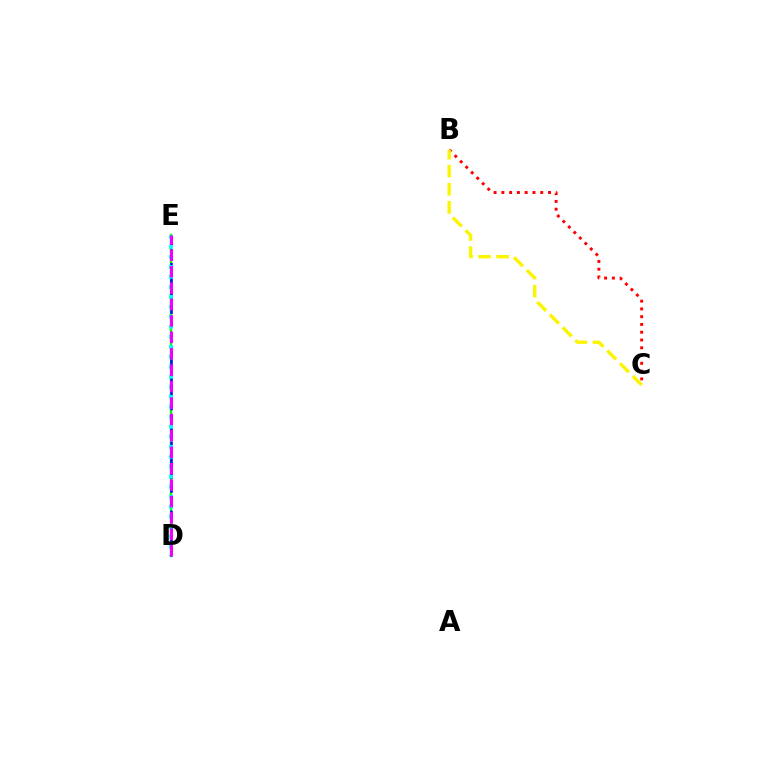{('D', 'E'): [{'color': '#08ff00', 'line_style': 'solid', 'thickness': 1.73}, {'color': '#0010ff', 'line_style': 'dashed', 'thickness': 1.87}, {'color': '#00fff6', 'line_style': 'dotted', 'thickness': 2.72}, {'color': '#ee00ff', 'line_style': 'dashed', 'thickness': 2.23}], ('B', 'C'): [{'color': '#ff0000', 'line_style': 'dotted', 'thickness': 2.11}, {'color': '#fcf500', 'line_style': 'dashed', 'thickness': 2.45}]}